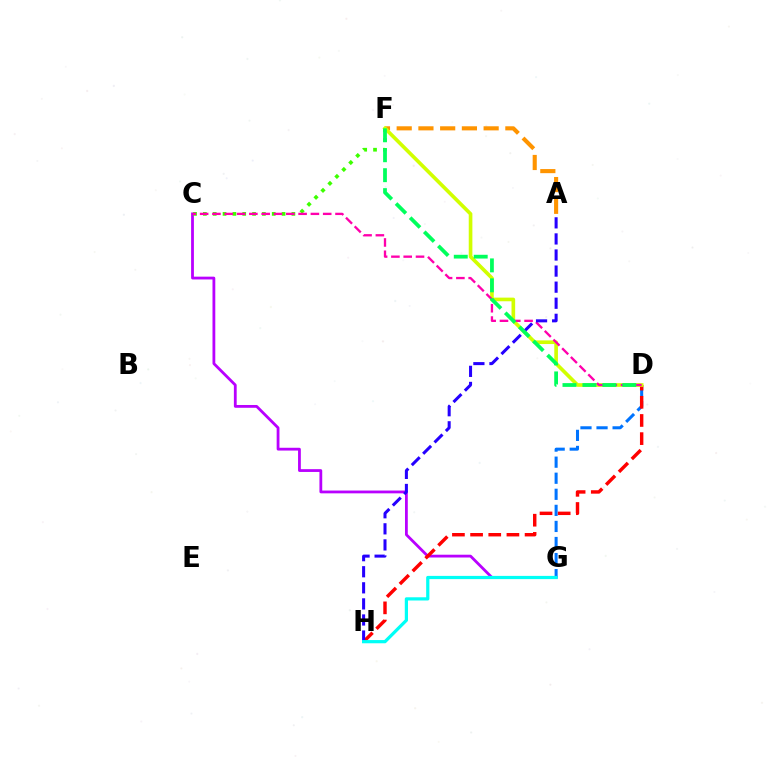{('C', 'G'): [{'color': '#b900ff', 'line_style': 'solid', 'thickness': 2.01}], ('C', 'F'): [{'color': '#3dff00', 'line_style': 'dotted', 'thickness': 2.67}], ('A', 'F'): [{'color': '#ff9400', 'line_style': 'dashed', 'thickness': 2.95}], ('D', 'G'): [{'color': '#0074ff', 'line_style': 'dashed', 'thickness': 2.18}], ('D', 'H'): [{'color': '#ff0000', 'line_style': 'dashed', 'thickness': 2.47}], ('D', 'F'): [{'color': '#d1ff00', 'line_style': 'solid', 'thickness': 2.62}, {'color': '#00ff5c', 'line_style': 'dashed', 'thickness': 2.71}], ('C', 'D'): [{'color': '#ff00ac', 'line_style': 'dashed', 'thickness': 1.67}], ('A', 'H'): [{'color': '#2500ff', 'line_style': 'dashed', 'thickness': 2.18}], ('G', 'H'): [{'color': '#00fff6', 'line_style': 'solid', 'thickness': 2.32}]}